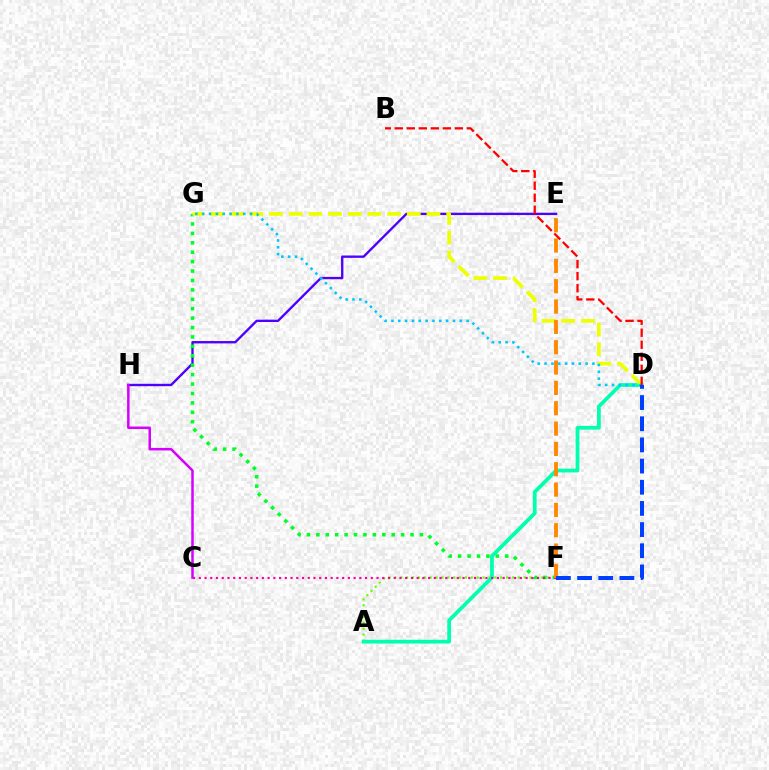{('A', 'F'): [{'color': '#66ff00', 'line_style': 'dotted', 'thickness': 1.6}], ('E', 'H'): [{'color': '#4f00ff', 'line_style': 'solid', 'thickness': 1.7}], ('A', 'D'): [{'color': '#00ffaf', 'line_style': 'solid', 'thickness': 2.71}], ('F', 'G'): [{'color': '#00ff27', 'line_style': 'dotted', 'thickness': 2.56}], ('D', 'G'): [{'color': '#eeff00', 'line_style': 'dashed', 'thickness': 2.68}, {'color': '#00c7ff', 'line_style': 'dotted', 'thickness': 1.86}], ('C', 'F'): [{'color': '#ff00a0', 'line_style': 'dotted', 'thickness': 1.56}], ('C', 'H'): [{'color': '#d600ff', 'line_style': 'solid', 'thickness': 1.8}], ('E', 'F'): [{'color': '#ff8800', 'line_style': 'dashed', 'thickness': 2.76}], ('D', 'F'): [{'color': '#003fff', 'line_style': 'dashed', 'thickness': 2.88}], ('B', 'D'): [{'color': '#ff0000', 'line_style': 'dashed', 'thickness': 1.63}]}